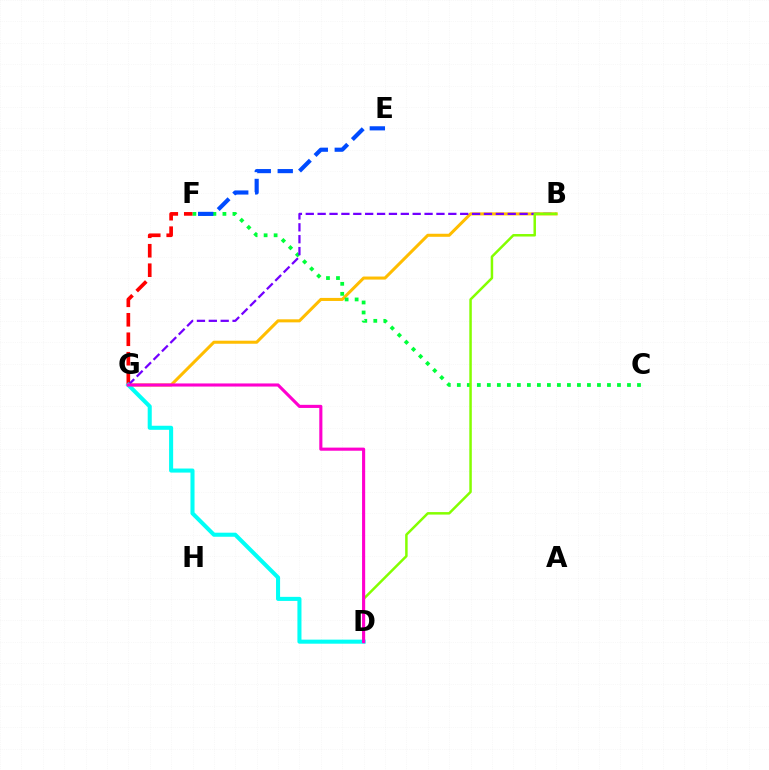{('B', 'G'): [{'color': '#ffbd00', 'line_style': 'solid', 'thickness': 2.19}, {'color': '#7200ff', 'line_style': 'dashed', 'thickness': 1.61}], ('C', 'F'): [{'color': '#00ff39', 'line_style': 'dotted', 'thickness': 2.72}], ('F', 'G'): [{'color': '#ff0000', 'line_style': 'dashed', 'thickness': 2.65}], ('E', 'F'): [{'color': '#004bff', 'line_style': 'dashed', 'thickness': 2.98}], ('D', 'G'): [{'color': '#00fff6', 'line_style': 'solid', 'thickness': 2.92}, {'color': '#ff00cf', 'line_style': 'solid', 'thickness': 2.24}], ('B', 'D'): [{'color': '#84ff00', 'line_style': 'solid', 'thickness': 1.8}]}